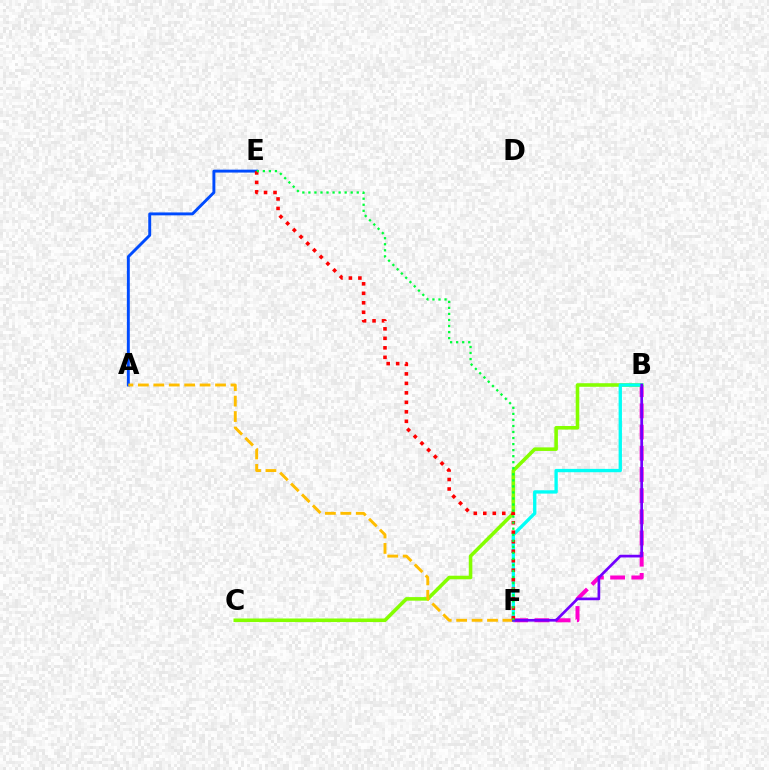{('B', 'F'): [{'color': '#ff00cf', 'line_style': 'dashed', 'thickness': 2.88}, {'color': '#00fff6', 'line_style': 'solid', 'thickness': 2.39}, {'color': '#7200ff', 'line_style': 'solid', 'thickness': 1.94}], ('A', 'E'): [{'color': '#004bff', 'line_style': 'solid', 'thickness': 2.1}], ('B', 'C'): [{'color': '#84ff00', 'line_style': 'solid', 'thickness': 2.57}], ('A', 'F'): [{'color': '#ffbd00', 'line_style': 'dashed', 'thickness': 2.1}], ('E', 'F'): [{'color': '#ff0000', 'line_style': 'dotted', 'thickness': 2.58}, {'color': '#00ff39', 'line_style': 'dotted', 'thickness': 1.64}]}